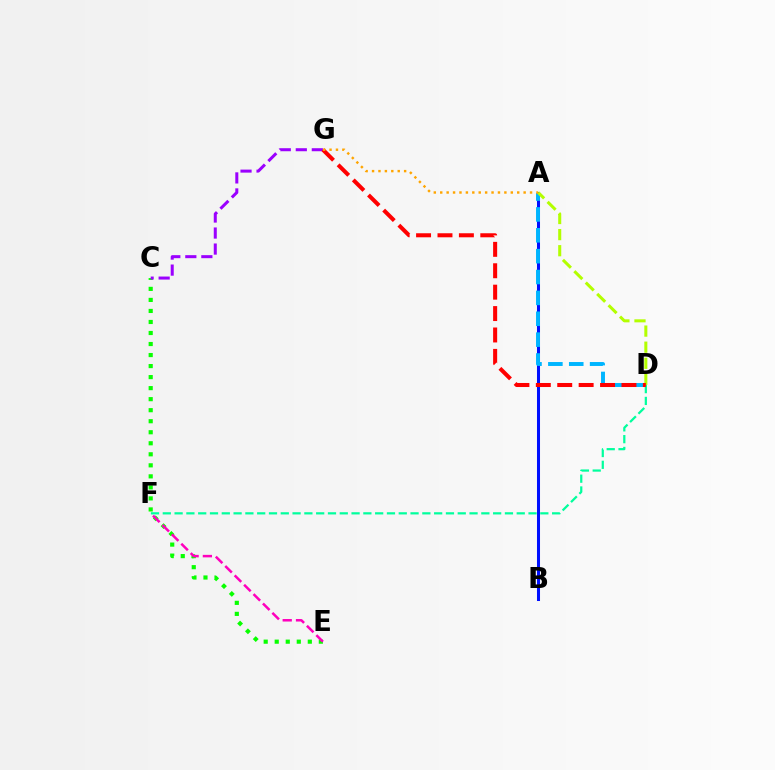{('C', 'E'): [{'color': '#08ff00', 'line_style': 'dotted', 'thickness': 3.0}], ('A', 'B'): [{'color': '#0010ff', 'line_style': 'solid', 'thickness': 2.19}], ('A', 'D'): [{'color': '#00b5ff', 'line_style': 'dashed', 'thickness': 2.83}, {'color': '#b3ff00', 'line_style': 'dashed', 'thickness': 2.19}], ('C', 'G'): [{'color': '#9b00ff', 'line_style': 'dashed', 'thickness': 2.18}], ('E', 'F'): [{'color': '#ff00bd', 'line_style': 'dashed', 'thickness': 1.81}], ('D', 'F'): [{'color': '#00ff9d', 'line_style': 'dashed', 'thickness': 1.6}], ('D', 'G'): [{'color': '#ff0000', 'line_style': 'dashed', 'thickness': 2.91}], ('A', 'G'): [{'color': '#ffa500', 'line_style': 'dotted', 'thickness': 1.74}]}